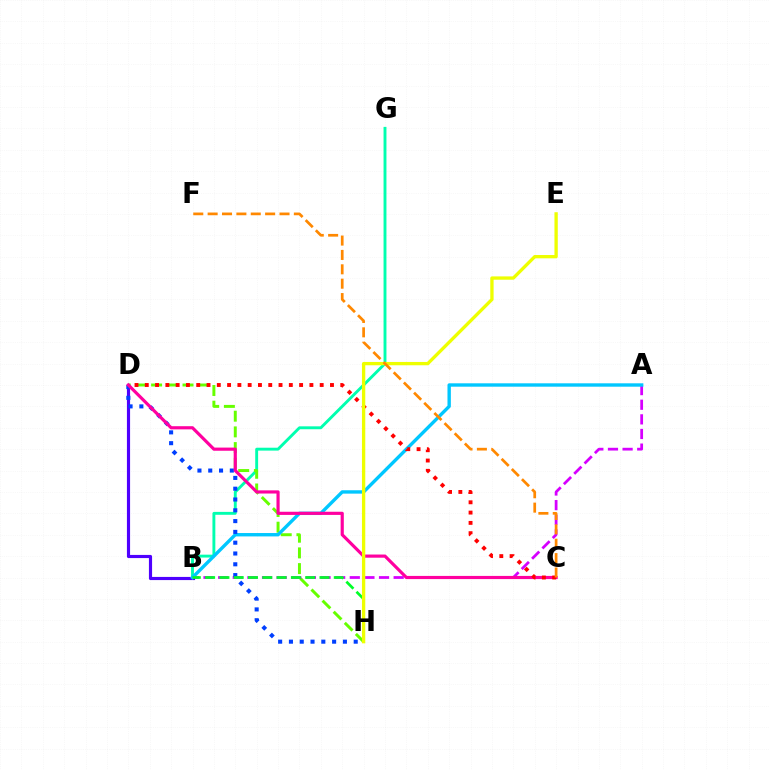{('B', 'G'): [{'color': '#00ffaf', 'line_style': 'solid', 'thickness': 2.08}], ('D', 'H'): [{'color': '#66ff00', 'line_style': 'dashed', 'thickness': 2.13}, {'color': '#003fff', 'line_style': 'dotted', 'thickness': 2.93}], ('A', 'B'): [{'color': '#d600ff', 'line_style': 'dashed', 'thickness': 1.99}, {'color': '#00c7ff', 'line_style': 'solid', 'thickness': 2.43}], ('B', 'D'): [{'color': '#4f00ff', 'line_style': 'solid', 'thickness': 2.27}], ('C', 'D'): [{'color': '#ff00a0', 'line_style': 'solid', 'thickness': 2.28}, {'color': '#ff0000', 'line_style': 'dotted', 'thickness': 2.8}], ('B', 'H'): [{'color': '#00ff27', 'line_style': 'dashed', 'thickness': 1.94}], ('E', 'H'): [{'color': '#eeff00', 'line_style': 'solid', 'thickness': 2.39}], ('C', 'F'): [{'color': '#ff8800', 'line_style': 'dashed', 'thickness': 1.95}]}